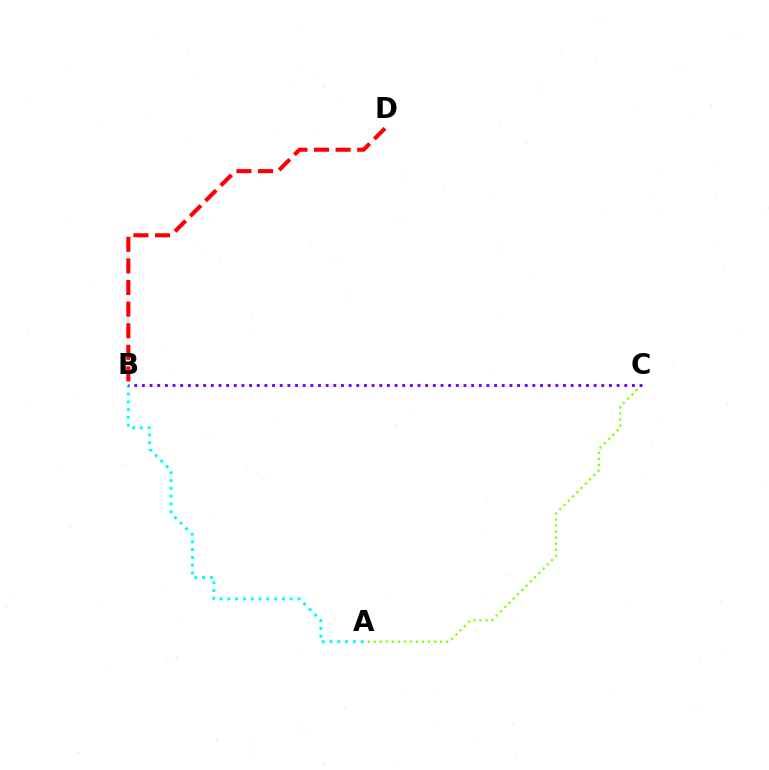{('B', 'D'): [{'color': '#ff0000', 'line_style': 'dashed', 'thickness': 2.93}], ('A', 'C'): [{'color': '#84ff00', 'line_style': 'dotted', 'thickness': 1.64}], ('A', 'B'): [{'color': '#00fff6', 'line_style': 'dotted', 'thickness': 2.12}], ('B', 'C'): [{'color': '#7200ff', 'line_style': 'dotted', 'thickness': 2.08}]}